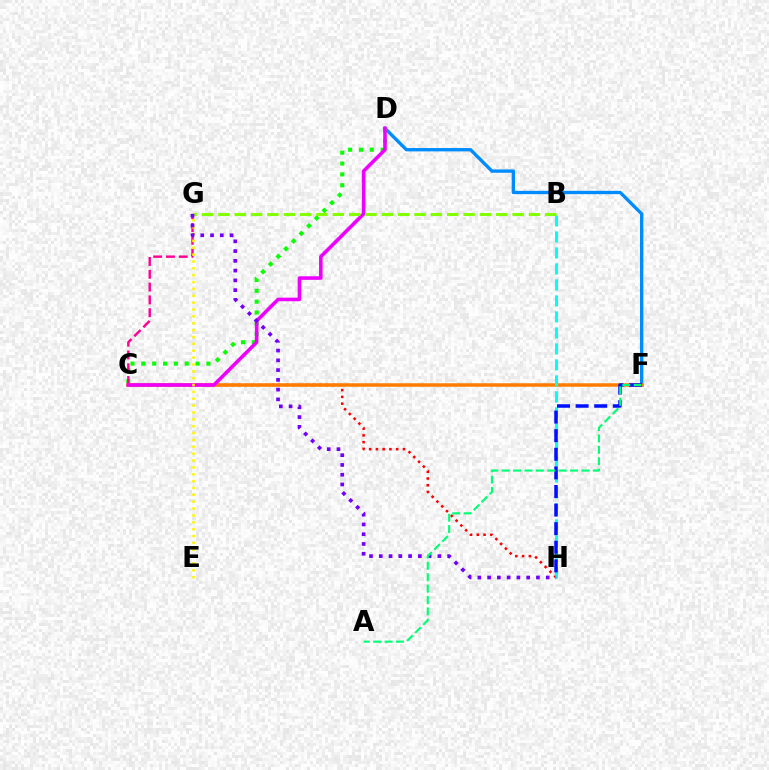{('D', 'F'): [{'color': '#008cff', 'line_style': 'solid', 'thickness': 2.39}], ('C', 'H'): [{'color': '#ff0000', 'line_style': 'dotted', 'thickness': 1.84}], ('C', 'D'): [{'color': '#08ff00', 'line_style': 'dotted', 'thickness': 2.95}, {'color': '#ee00ff', 'line_style': 'solid', 'thickness': 2.57}], ('C', 'G'): [{'color': '#ff0094', 'line_style': 'dashed', 'thickness': 1.74}], ('C', 'F'): [{'color': '#ff7c00', 'line_style': 'solid', 'thickness': 2.52}], ('B', 'H'): [{'color': '#00fff6', 'line_style': 'dashed', 'thickness': 2.17}], ('E', 'G'): [{'color': '#fcf500', 'line_style': 'dotted', 'thickness': 1.86}], ('B', 'G'): [{'color': '#84ff00', 'line_style': 'dashed', 'thickness': 2.22}], ('F', 'H'): [{'color': '#0010ff', 'line_style': 'dashed', 'thickness': 2.53}], ('G', 'H'): [{'color': '#7200ff', 'line_style': 'dotted', 'thickness': 2.65}], ('A', 'F'): [{'color': '#00ff74', 'line_style': 'dashed', 'thickness': 1.55}]}